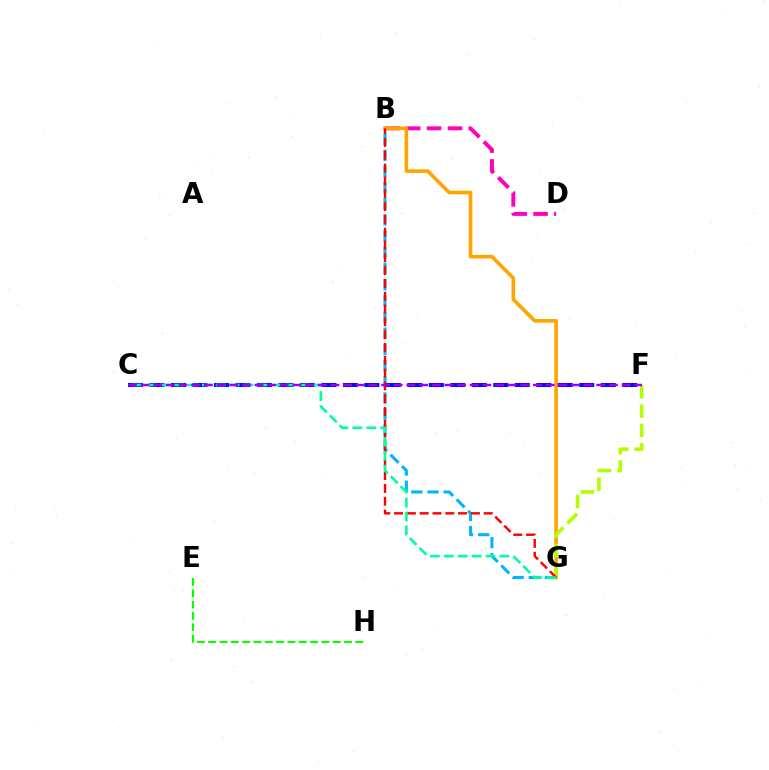{('B', 'G'): [{'color': '#00b5ff', 'line_style': 'dashed', 'thickness': 2.2}, {'color': '#ffa500', 'line_style': 'solid', 'thickness': 2.62}, {'color': '#ff0000', 'line_style': 'dashed', 'thickness': 1.74}], ('B', 'D'): [{'color': '#ff00bd', 'line_style': 'dashed', 'thickness': 2.84}], ('C', 'F'): [{'color': '#0010ff', 'line_style': 'dashed', 'thickness': 2.92}, {'color': '#9b00ff', 'line_style': 'dashed', 'thickness': 1.72}], ('F', 'G'): [{'color': '#b3ff00', 'line_style': 'dashed', 'thickness': 2.63}], ('C', 'G'): [{'color': '#00ff9d', 'line_style': 'dashed', 'thickness': 1.89}], ('E', 'H'): [{'color': '#08ff00', 'line_style': 'dashed', 'thickness': 1.54}]}